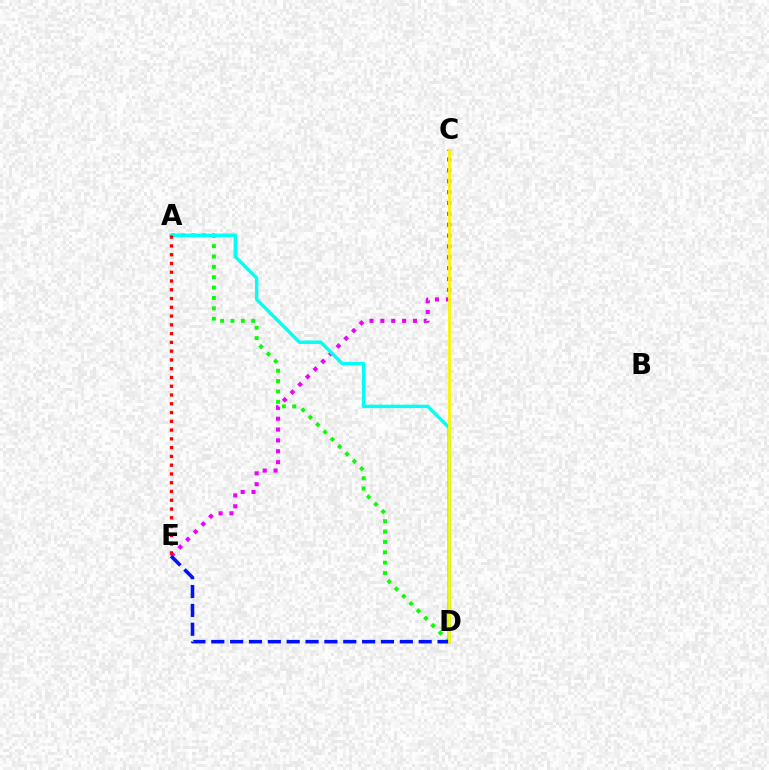{('C', 'E'): [{'color': '#ee00ff', 'line_style': 'dotted', 'thickness': 2.95}], ('A', 'D'): [{'color': '#08ff00', 'line_style': 'dotted', 'thickness': 2.82}, {'color': '#00fff6', 'line_style': 'solid', 'thickness': 2.46}], ('D', 'E'): [{'color': '#0010ff', 'line_style': 'dashed', 'thickness': 2.56}], ('C', 'D'): [{'color': '#fcf500', 'line_style': 'solid', 'thickness': 2.01}], ('A', 'E'): [{'color': '#ff0000', 'line_style': 'dotted', 'thickness': 2.38}]}